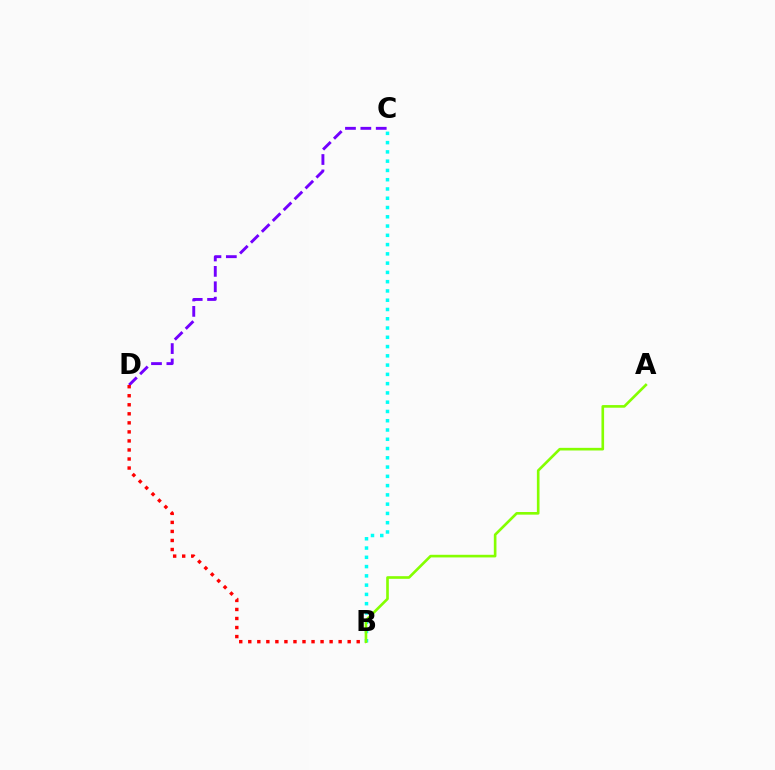{('C', 'D'): [{'color': '#7200ff', 'line_style': 'dashed', 'thickness': 2.09}], ('B', 'C'): [{'color': '#00fff6', 'line_style': 'dotted', 'thickness': 2.52}], ('B', 'D'): [{'color': '#ff0000', 'line_style': 'dotted', 'thickness': 2.46}], ('A', 'B'): [{'color': '#84ff00', 'line_style': 'solid', 'thickness': 1.9}]}